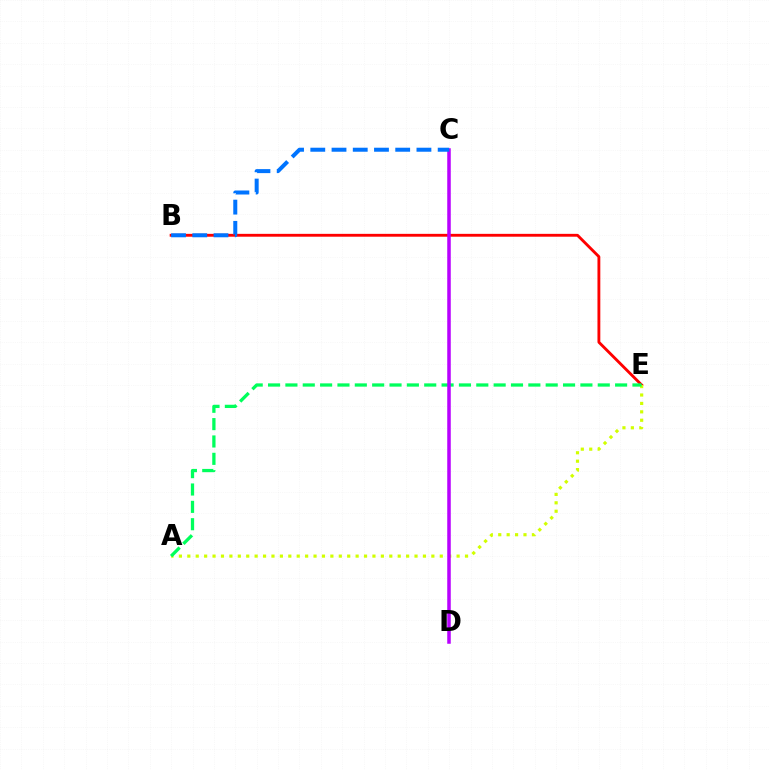{('B', 'E'): [{'color': '#ff0000', 'line_style': 'solid', 'thickness': 2.05}], ('A', 'E'): [{'color': '#d1ff00', 'line_style': 'dotted', 'thickness': 2.29}, {'color': '#00ff5c', 'line_style': 'dashed', 'thickness': 2.36}], ('C', 'D'): [{'color': '#b900ff', 'line_style': 'solid', 'thickness': 2.53}], ('B', 'C'): [{'color': '#0074ff', 'line_style': 'dashed', 'thickness': 2.88}]}